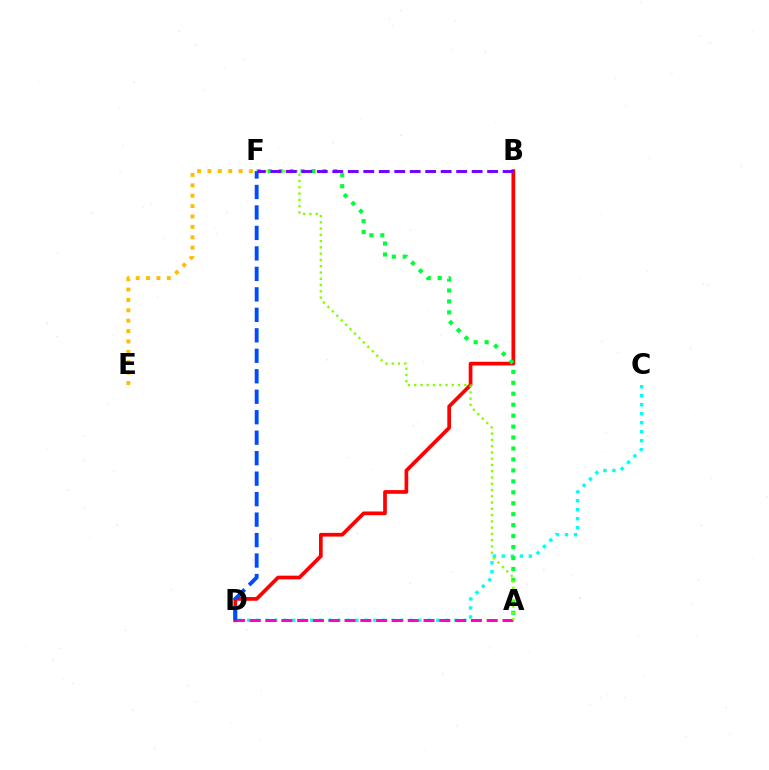{('C', 'D'): [{'color': '#00fff6', 'line_style': 'dotted', 'thickness': 2.45}], ('B', 'D'): [{'color': '#ff0000', 'line_style': 'solid', 'thickness': 2.66}], ('A', 'F'): [{'color': '#00ff39', 'line_style': 'dotted', 'thickness': 2.98}, {'color': '#84ff00', 'line_style': 'dotted', 'thickness': 1.7}], ('E', 'F'): [{'color': '#ffbd00', 'line_style': 'dotted', 'thickness': 2.82}], ('A', 'D'): [{'color': '#ff00cf', 'line_style': 'dashed', 'thickness': 2.15}], ('D', 'F'): [{'color': '#004bff', 'line_style': 'dashed', 'thickness': 2.78}], ('B', 'F'): [{'color': '#7200ff', 'line_style': 'dashed', 'thickness': 2.1}]}